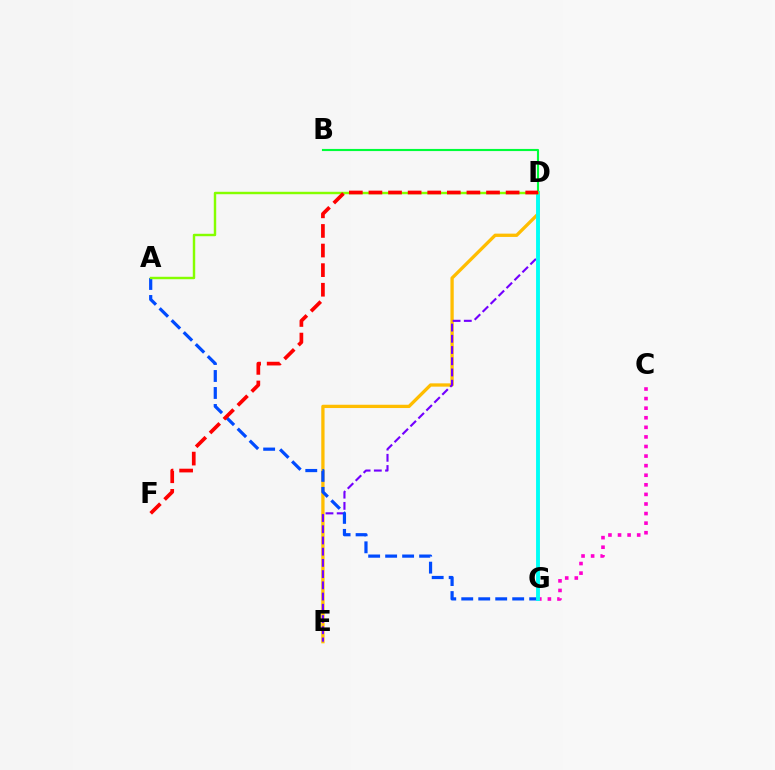{('D', 'E'): [{'color': '#ffbd00', 'line_style': 'solid', 'thickness': 2.37}, {'color': '#7200ff', 'line_style': 'dashed', 'thickness': 1.52}], ('B', 'D'): [{'color': '#00ff39', 'line_style': 'solid', 'thickness': 1.54}], ('C', 'G'): [{'color': '#ff00cf', 'line_style': 'dotted', 'thickness': 2.6}], ('A', 'G'): [{'color': '#004bff', 'line_style': 'dashed', 'thickness': 2.31}], ('D', 'G'): [{'color': '#00fff6', 'line_style': 'solid', 'thickness': 2.79}], ('A', 'D'): [{'color': '#84ff00', 'line_style': 'solid', 'thickness': 1.75}], ('D', 'F'): [{'color': '#ff0000', 'line_style': 'dashed', 'thickness': 2.66}]}